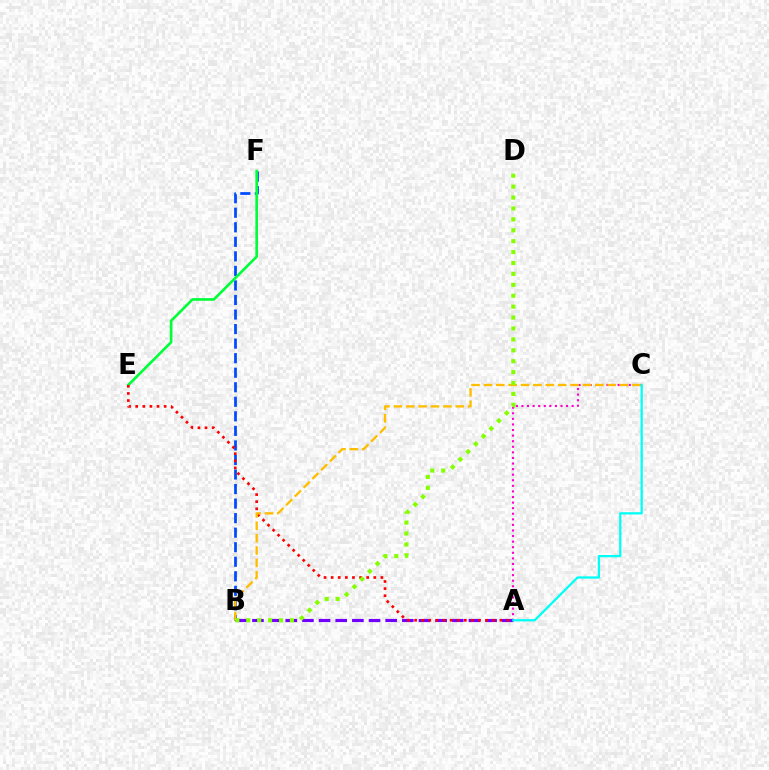{('A', 'C'): [{'color': '#ff00cf', 'line_style': 'dotted', 'thickness': 1.52}, {'color': '#00fff6', 'line_style': 'solid', 'thickness': 1.64}], ('B', 'F'): [{'color': '#004bff', 'line_style': 'dashed', 'thickness': 1.98}], ('E', 'F'): [{'color': '#00ff39', 'line_style': 'solid', 'thickness': 1.9}], ('A', 'B'): [{'color': '#7200ff', 'line_style': 'dashed', 'thickness': 2.26}], ('A', 'E'): [{'color': '#ff0000', 'line_style': 'dotted', 'thickness': 1.93}], ('B', 'C'): [{'color': '#ffbd00', 'line_style': 'dashed', 'thickness': 1.68}], ('B', 'D'): [{'color': '#84ff00', 'line_style': 'dotted', 'thickness': 2.96}]}